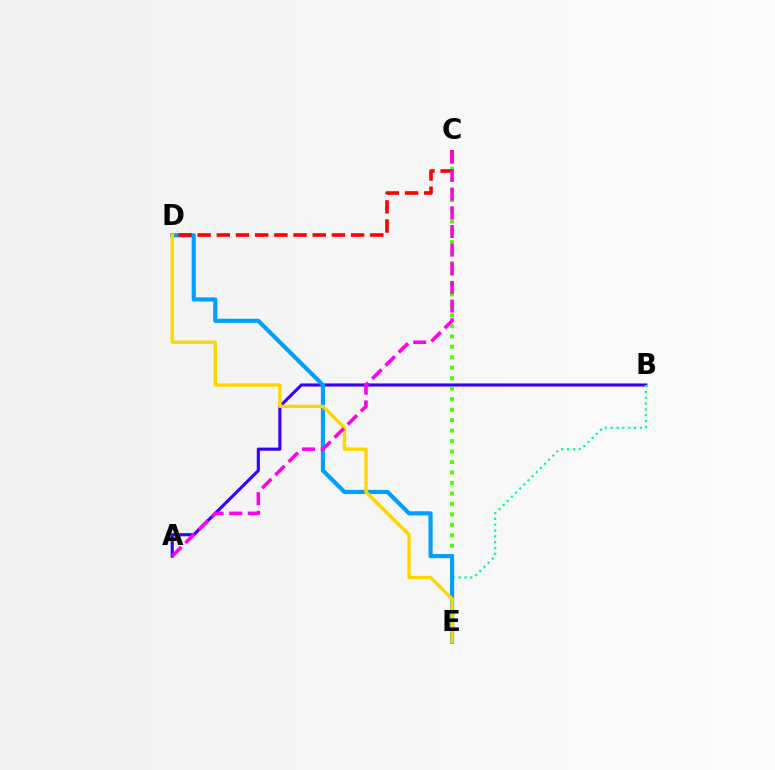{('A', 'B'): [{'color': '#3700ff', 'line_style': 'solid', 'thickness': 2.25}], ('B', 'E'): [{'color': '#00ff86', 'line_style': 'dotted', 'thickness': 1.58}], ('C', 'E'): [{'color': '#4fff00', 'line_style': 'dotted', 'thickness': 2.85}], ('D', 'E'): [{'color': '#009eff', 'line_style': 'solid', 'thickness': 2.98}, {'color': '#ffd500', 'line_style': 'solid', 'thickness': 2.42}], ('C', 'D'): [{'color': '#ff0000', 'line_style': 'dashed', 'thickness': 2.61}], ('A', 'C'): [{'color': '#ff00ed', 'line_style': 'dashed', 'thickness': 2.53}]}